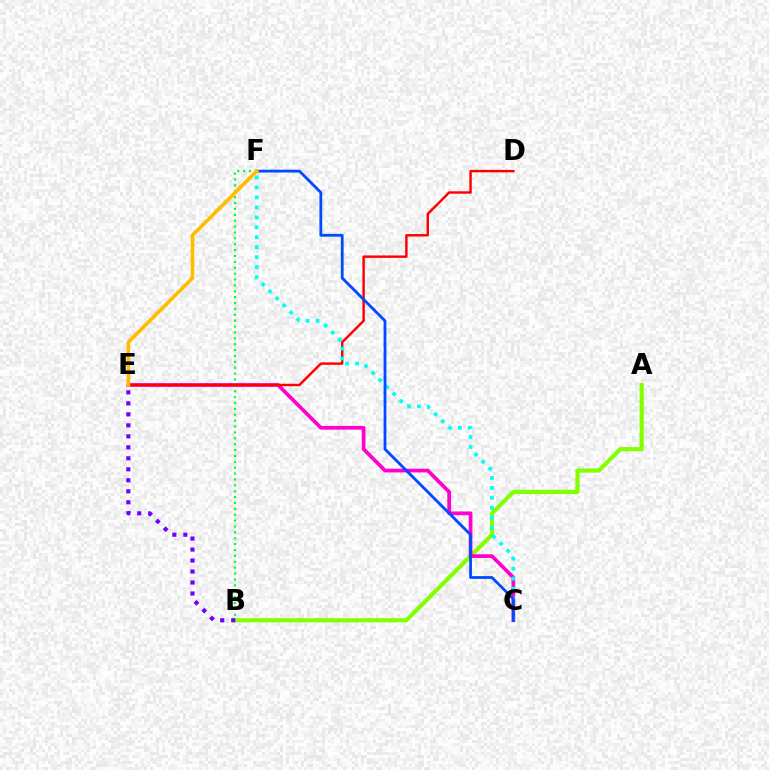{('A', 'B'): [{'color': '#84ff00', 'line_style': 'solid', 'thickness': 3.0}], ('C', 'E'): [{'color': '#ff00cf', 'line_style': 'solid', 'thickness': 2.67}], ('B', 'F'): [{'color': '#00ff39', 'line_style': 'dotted', 'thickness': 1.6}], ('D', 'E'): [{'color': '#ff0000', 'line_style': 'solid', 'thickness': 1.76}], ('C', 'F'): [{'color': '#00fff6', 'line_style': 'dotted', 'thickness': 2.7}, {'color': '#004bff', 'line_style': 'solid', 'thickness': 2.01}], ('E', 'F'): [{'color': '#ffbd00', 'line_style': 'solid', 'thickness': 2.61}], ('B', 'E'): [{'color': '#7200ff', 'line_style': 'dotted', 'thickness': 2.99}]}